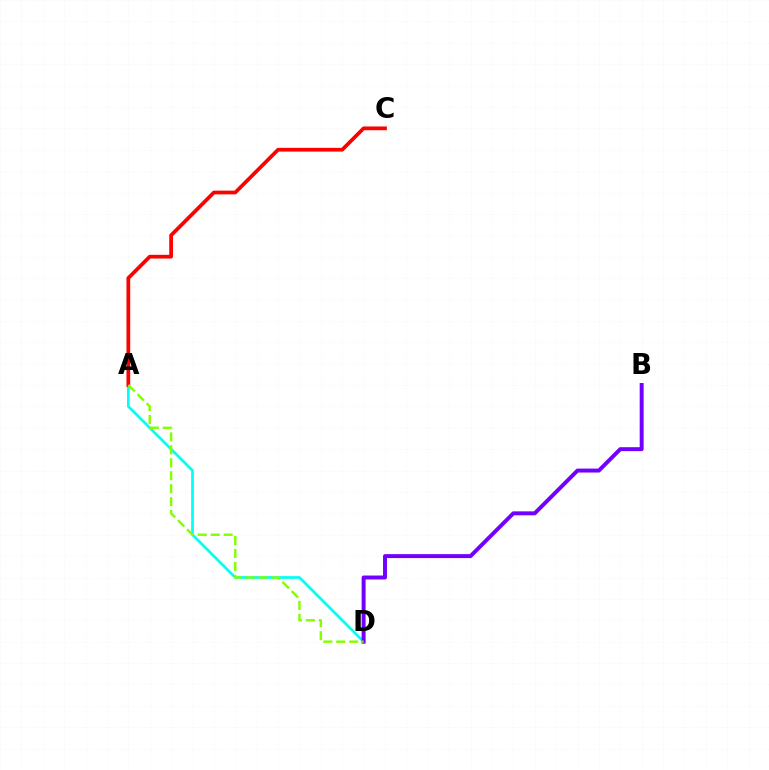{('A', 'D'): [{'color': '#00fff6', 'line_style': 'solid', 'thickness': 1.95}, {'color': '#84ff00', 'line_style': 'dashed', 'thickness': 1.76}], ('B', 'D'): [{'color': '#7200ff', 'line_style': 'solid', 'thickness': 2.85}], ('A', 'C'): [{'color': '#ff0000', 'line_style': 'solid', 'thickness': 2.69}]}